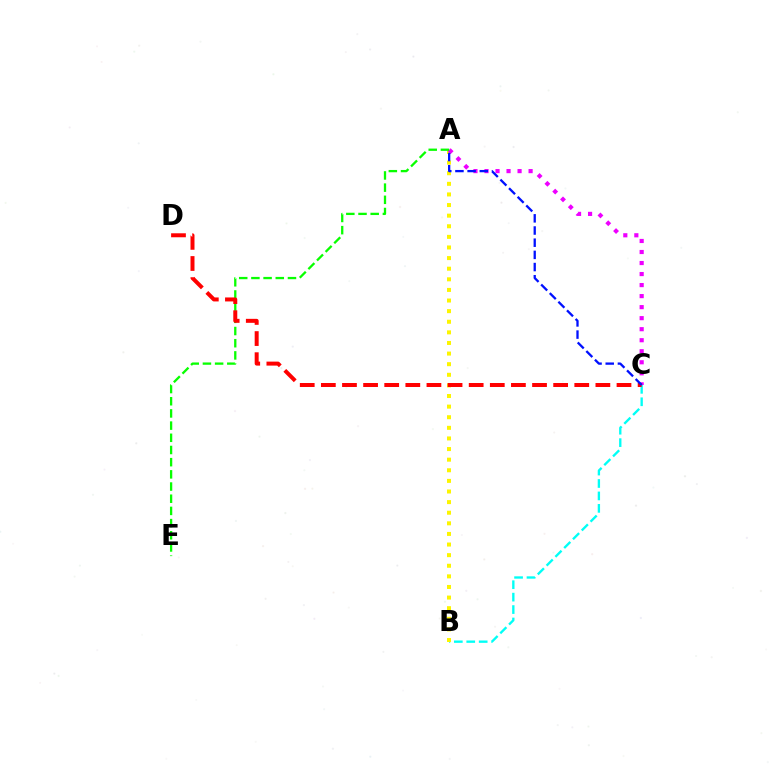{('B', 'C'): [{'color': '#00fff6', 'line_style': 'dashed', 'thickness': 1.69}], ('A', 'B'): [{'color': '#fcf500', 'line_style': 'dotted', 'thickness': 2.88}], ('A', 'C'): [{'color': '#ee00ff', 'line_style': 'dotted', 'thickness': 3.0}, {'color': '#0010ff', 'line_style': 'dashed', 'thickness': 1.65}], ('A', 'E'): [{'color': '#08ff00', 'line_style': 'dashed', 'thickness': 1.66}], ('C', 'D'): [{'color': '#ff0000', 'line_style': 'dashed', 'thickness': 2.87}]}